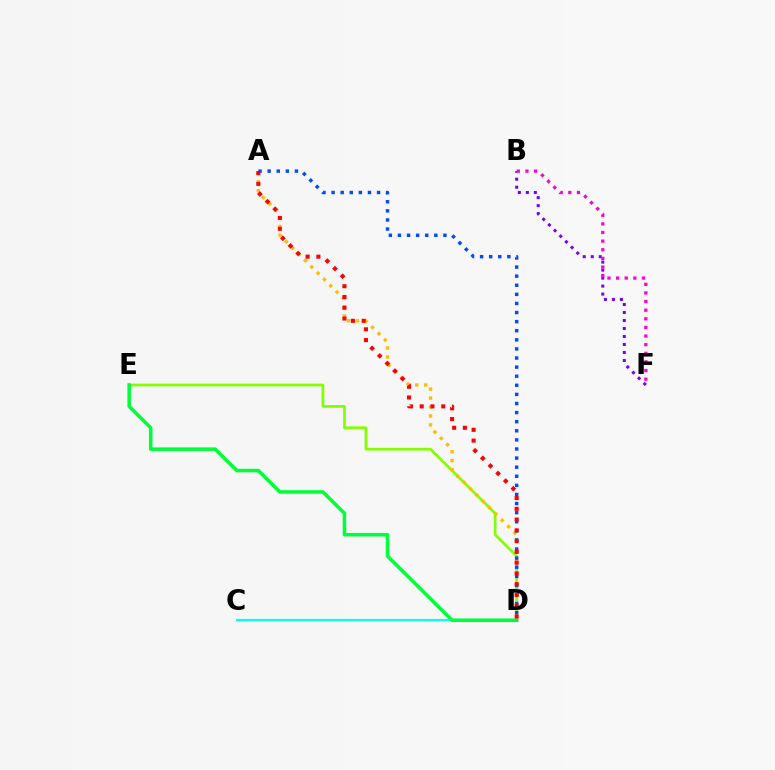{('C', 'D'): [{'color': '#00fff6', 'line_style': 'solid', 'thickness': 1.55}], ('D', 'E'): [{'color': '#84ff00', 'line_style': 'solid', 'thickness': 1.97}, {'color': '#00ff39', 'line_style': 'solid', 'thickness': 2.55}], ('A', 'D'): [{'color': '#ffbd00', 'line_style': 'dotted', 'thickness': 2.43}, {'color': '#004bff', 'line_style': 'dotted', 'thickness': 2.47}, {'color': '#ff0000', 'line_style': 'dotted', 'thickness': 2.93}], ('B', 'F'): [{'color': '#7200ff', 'line_style': 'dotted', 'thickness': 2.17}, {'color': '#ff00cf', 'line_style': 'dotted', 'thickness': 2.34}]}